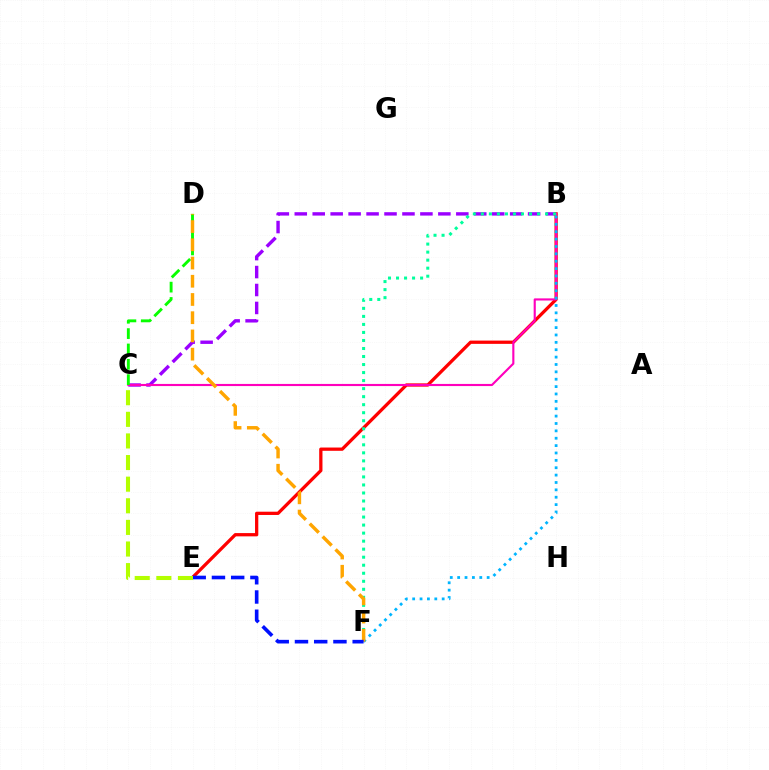{('B', 'C'): [{'color': '#9b00ff', 'line_style': 'dashed', 'thickness': 2.44}, {'color': '#ff00bd', 'line_style': 'solid', 'thickness': 1.53}], ('B', 'E'): [{'color': '#ff0000', 'line_style': 'solid', 'thickness': 2.35}], ('B', 'F'): [{'color': '#00ff9d', 'line_style': 'dotted', 'thickness': 2.18}, {'color': '#00b5ff', 'line_style': 'dotted', 'thickness': 2.0}], ('C', 'D'): [{'color': '#08ff00', 'line_style': 'dashed', 'thickness': 2.08}], ('D', 'F'): [{'color': '#ffa500', 'line_style': 'dashed', 'thickness': 2.48}], ('E', 'F'): [{'color': '#0010ff', 'line_style': 'dashed', 'thickness': 2.61}], ('C', 'E'): [{'color': '#b3ff00', 'line_style': 'dashed', 'thickness': 2.94}]}